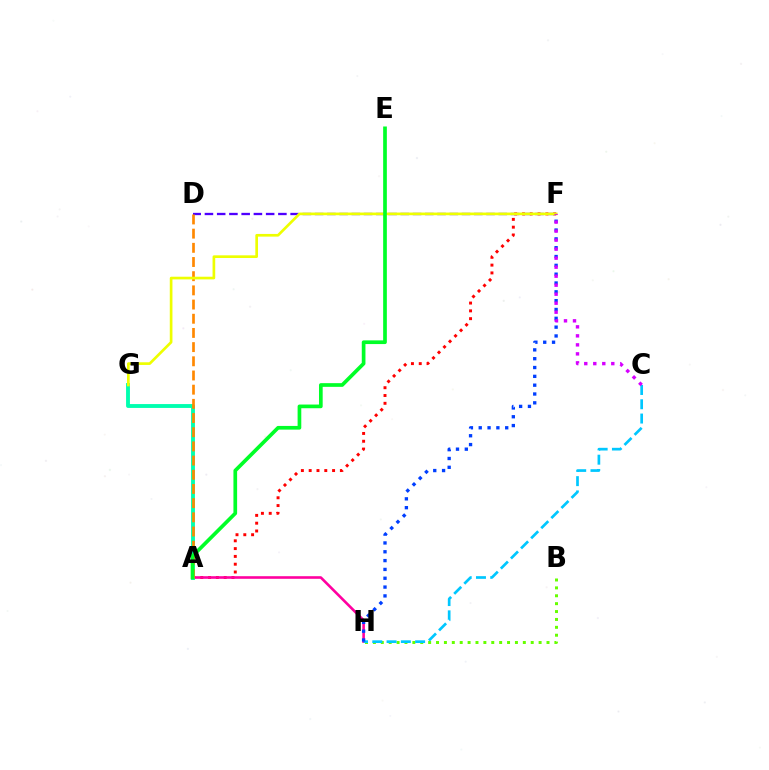{('D', 'F'): [{'color': '#4f00ff', 'line_style': 'dashed', 'thickness': 1.66}], ('A', 'F'): [{'color': '#ff0000', 'line_style': 'dotted', 'thickness': 2.12}], ('A', 'H'): [{'color': '#ff00a0', 'line_style': 'solid', 'thickness': 1.88}], ('A', 'G'): [{'color': '#00ffaf', 'line_style': 'solid', 'thickness': 2.78}], ('B', 'H'): [{'color': '#66ff00', 'line_style': 'dotted', 'thickness': 2.14}], ('C', 'H'): [{'color': '#00c7ff', 'line_style': 'dashed', 'thickness': 1.94}], ('F', 'H'): [{'color': '#003fff', 'line_style': 'dotted', 'thickness': 2.4}], ('A', 'D'): [{'color': '#ff8800', 'line_style': 'dashed', 'thickness': 1.93}], ('F', 'G'): [{'color': '#eeff00', 'line_style': 'solid', 'thickness': 1.93}], ('C', 'F'): [{'color': '#d600ff', 'line_style': 'dotted', 'thickness': 2.45}], ('A', 'E'): [{'color': '#00ff27', 'line_style': 'solid', 'thickness': 2.65}]}